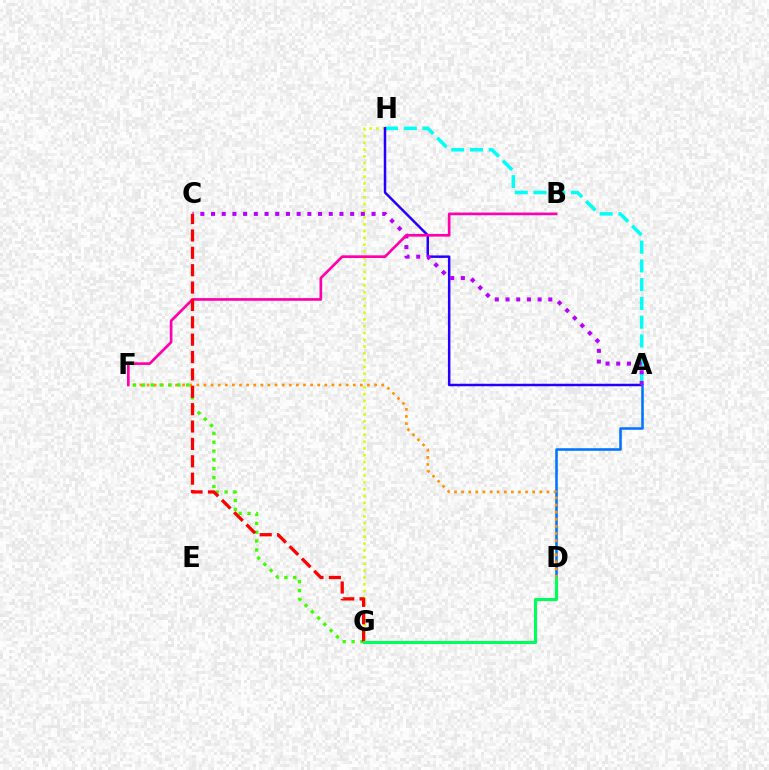{('G', 'H'): [{'color': '#d1ff00', 'line_style': 'dotted', 'thickness': 1.85}], ('A', 'H'): [{'color': '#00fff6', 'line_style': 'dashed', 'thickness': 2.55}, {'color': '#2500ff', 'line_style': 'solid', 'thickness': 1.79}], ('A', 'D'): [{'color': '#0074ff', 'line_style': 'solid', 'thickness': 1.85}], ('A', 'C'): [{'color': '#b900ff', 'line_style': 'dotted', 'thickness': 2.91}], ('D', 'F'): [{'color': '#ff9400', 'line_style': 'dotted', 'thickness': 1.93}], ('B', 'F'): [{'color': '#ff00ac', 'line_style': 'solid', 'thickness': 1.93}], ('F', 'G'): [{'color': '#3dff00', 'line_style': 'dotted', 'thickness': 2.41}], ('C', 'G'): [{'color': '#ff0000', 'line_style': 'dashed', 'thickness': 2.36}], ('D', 'G'): [{'color': '#00ff5c', 'line_style': 'solid', 'thickness': 2.22}]}